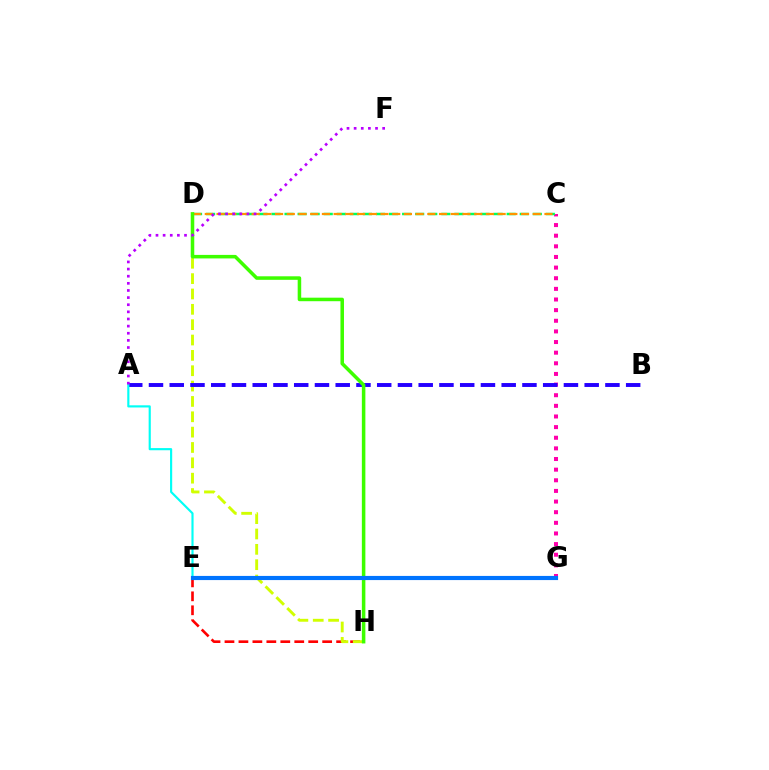{('C', 'G'): [{'color': '#ff00ac', 'line_style': 'dotted', 'thickness': 2.89}], ('C', 'D'): [{'color': '#00ff5c', 'line_style': 'dashed', 'thickness': 1.78}, {'color': '#ff9400', 'line_style': 'dashed', 'thickness': 1.59}], ('E', 'H'): [{'color': '#ff0000', 'line_style': 'dashed', 'thickness': 1.9}], ('D', 'H'): [{'color': '#d1ff00', 'line_style': 'dashed', 'thickness': 2.09}, {'color': '#3dff00', 'line_style': 'solid', 'thickness': 2.54}], ('A', 'B'): [{'color': '#2500ff', 'line_style': 'dashed', 'thickness': 2.82}], ('A', 'E'): [{'color': '#00fff6', 'line_style': 'solid', 'thickness': 1.55}], ('E', 'G'): [{'color': '#0074ff', 'line_style': 'solid', 'thickness': 2.98}], ('A', 'F'): [{'color': '#b900ff', 'line_style': 'dotted', 'thickness': 1.94}]}